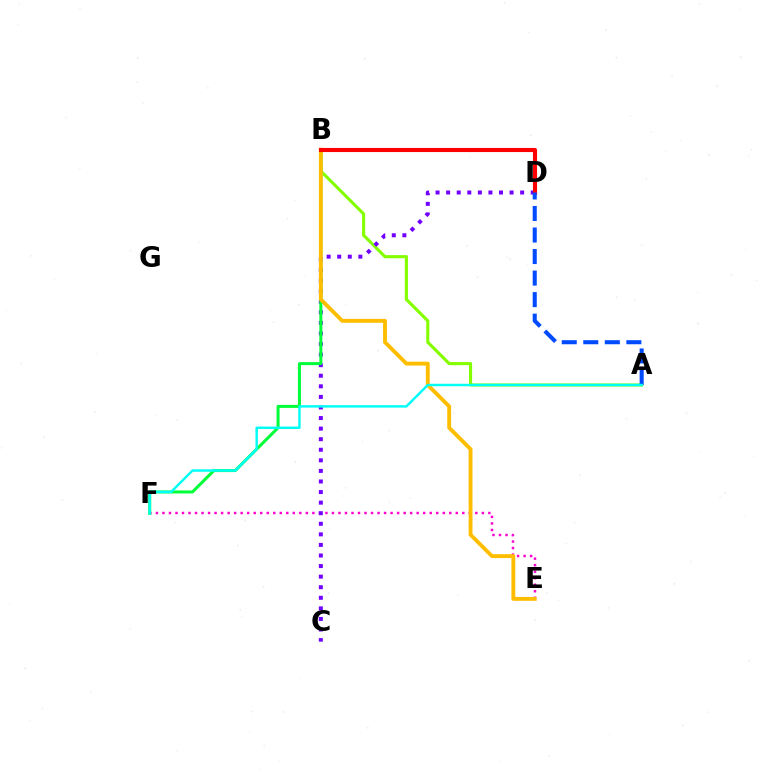{('E', 'F'): [{'color': '#ff00cf', 'line_style': 'dotted', 'thickness': 1.77}], ('A', 'B'): [{'color': '#84ff00', 'line_style': 'solid', 'thickness': 2.24}], ('C', 'D'): [{'color': '#7200ff', 'line_style': 'dotted', 'thickness': 2.87}], ('B', 'F'): [{'color': '#00ff39', 'line_style': 'solid', 'thickness': 2.18}], ('B', 'E'): [{'color': '#ffbd00', 'line_style': 'solid', 'thickness': 2.79}], ('B', 'D'): [{'color': '#ff0000', 'line_style': 'solid', 'thickness': 2.97}], ('A', 'D'): [{'color': '#004bff', 'line_style': 'dashed', 'thickness': 2.93}], ('A', 'F'): [{'color': '#00fff6', 'line_style': 'solid', 'thickness': 1.76}]}